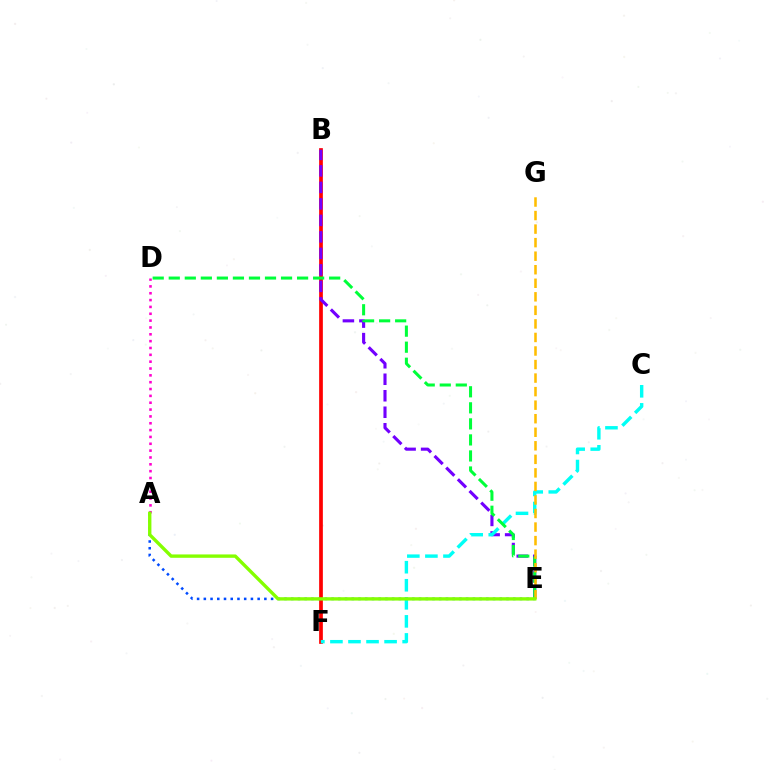{('B', 'F'): [{'color': '#ff0000', 'line_style': 'solid', 'thickness': 2.67}], ('B', 'E'): [{'color': '#7200ff', 'line_style': 'dashed', 'thickness': 2.24}], ('A', 'E'): [{'color': '#004bff', 'line_style': 'dotted', 'thickness': 1.83}, {'color': '#84ff00', 'line_style': 'solid', 'thickness': 2.42}], ('C', 'F'): [{'color': '#00fff6', 'line_style': 'dashed', 'thickness': 2.45}], ('D', 'E'): [{'color': '#00ff39', 'line_style': 'dashed', 'thickness': 2.18}], ('E', 'G'): [{'color': '#ffbd00', 'line_style': 'dashed', 'thickness': 1.84}], ('A', 'D'): [{'color': '#ff00cf', 'line_style': 'dotted', 'thickness': 1.86}]}